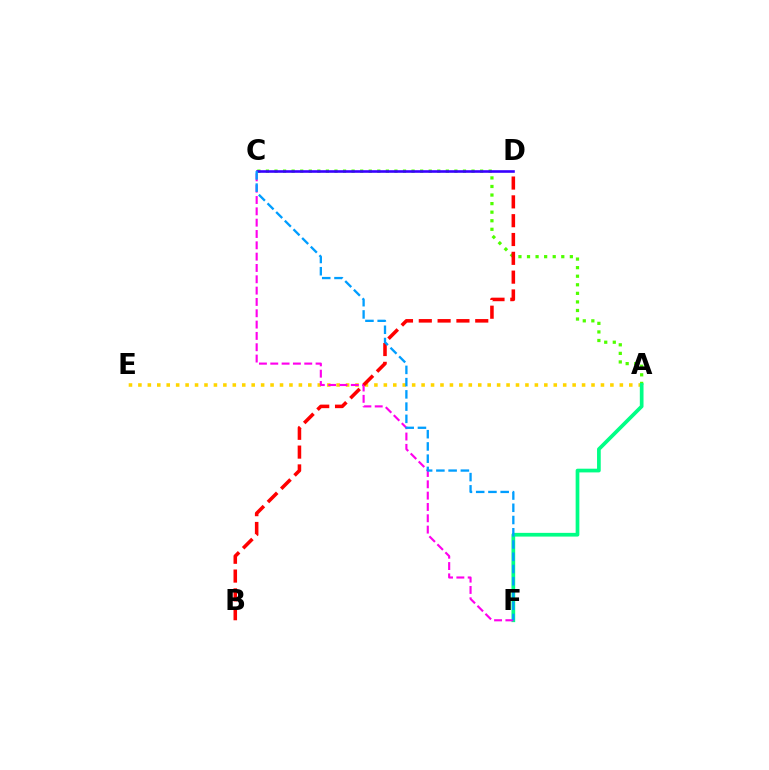{('A', 'E'): [{'color': '#ffd500', 'line_style': 'dotted', 'thickness': 2.56}], ('A', 'C'): [{'color': '#4fff00', 'line_style': 'dotted', 'thickness': 2.33}], ('A', 'F'): [{'color': '#00ff86', 'line_style': 'solid', 'thickness': 2.67}], ('C', 'F'): [{'color': '#ff00ed', 'line_style': 'dashed', 'thickness': 1.54}, {'color': '#009eff', 'line_style': 'dashed', 'thickness': 1.66}], ('C', 'D'): [{'color': '#3700ff', 'line_style': 'solid', 'thickness': 1.87}], ('B', 'D'): [{'color': '#ff0000', 'line_style': 'dashed', 'thickness': 2.56}]}